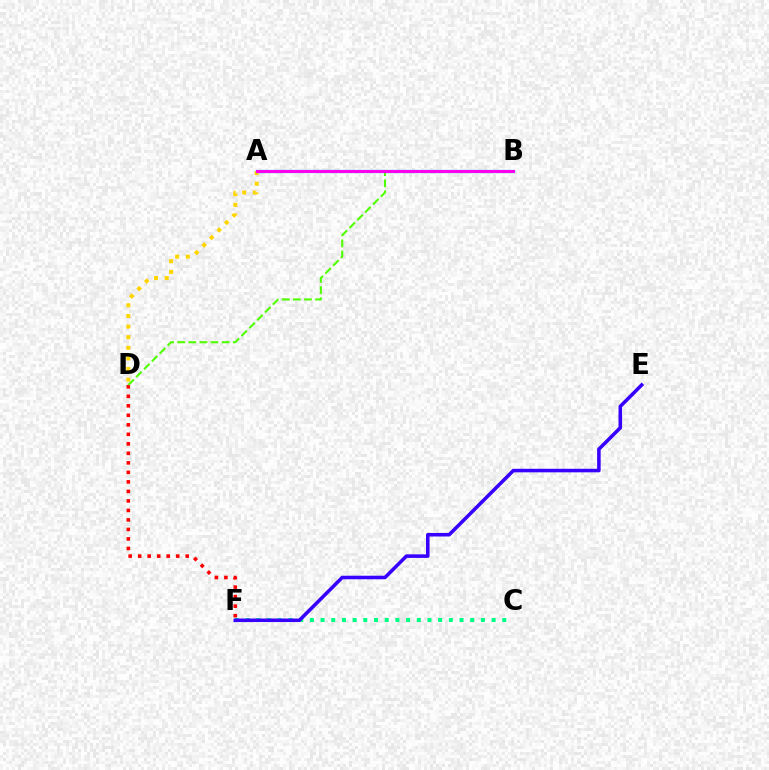{('A', 'D'): [{'color': '#ffd500', 'line_style': 'dotted', 'thickness': 2.88}], ('D', 'F'): [{'color': '#ff0000', 'line_style': 'dotted', 'thickness': 2.58}], ('C', 'F'): [{'color': '#00ff86', 'line_style': 'dotted', 'thickness': 2.9}], ('E', 'F'): [{'color': '#3700ff', 'line_style': 'solid', 'thickness': 2.55}], ('B', 'D'): [{'color': '#4fff00', 'line_style': 'dashed', 'thickness': 1.51}], ('A', 'B'): [{'color': '#009eff', 'line_style': 'solid', 'thickness': 2.34}, {'color': '#ff00ed', 'line_style': 'solid', 'thickness': 2.13}]}